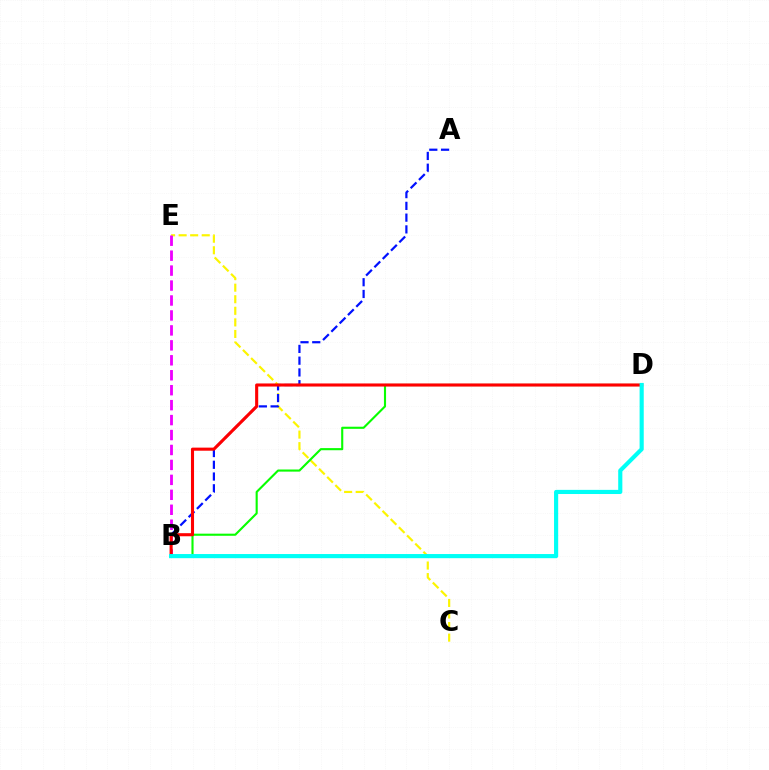{('C', 'E'): [{'color': '#fcf500', 'line_style': 'dashed', 'thickness': 1.57}], ('A', 'B'): [{'color': '#0010ff', 'line_style': 'dashed', 'thickness': 1.6}], ('B', 'D'): [{'color': '#08ff00', 'line_style': 'solid', 'thickness': 1.52}, {'color': '#ff0000', 'line_style': 'solid', 'thickness': 2.22}, {'color': '#00fff6', 'line_style': 'solid', 'thickness': 2.98}], ('B', 'E'): [{'color': '#ee00ff', 'line_style': 'dashed', 'thickness': 2.03}]}